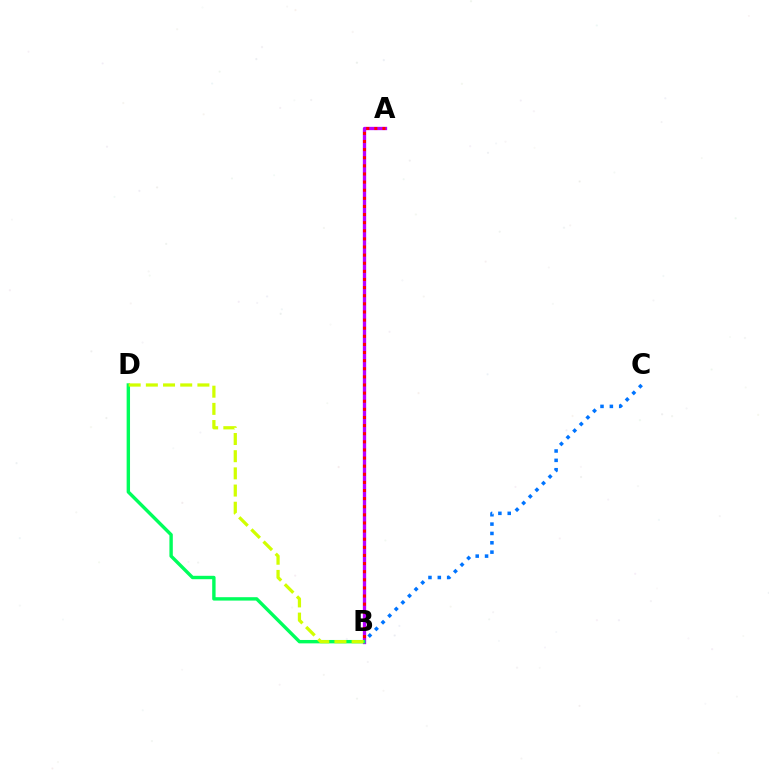{('A', 'B'): [{'color': '#b900ff', 'line_style': 'solid', 'thickness': 2.38}, {'color': '#ff0000', 'line_style': 'dotted', 'thickness': 2.21}], ('B', 'C'): [{'color': '#0074ff', 'line_style': 'dotted', 'thickness': 2.54}], ('B', 'D'): [{'color': '#00ff5c', 'line_style': 'solid', 'thickness': 2.44}, {'color': '#d1ff00', 'line_style': 'dashed', 'thickness': 2.33}]}